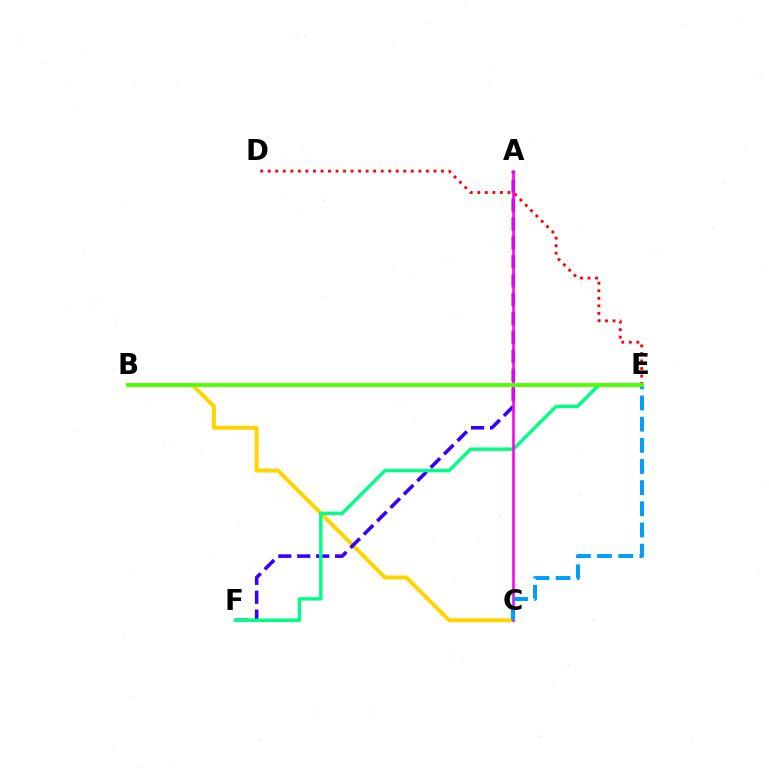{('B', 'C'): [{'color': '#ffd500', 'line_style': 'solid', 'thickness': 2.87}], ('D', 'E'): [{'color': '#ff0000', 'line_style': 'dotted', 'thickness': 2.05}], ('A', 'F'): [{'color': '#3700ff', 'line_style': 'dashed', 'thickness': 2.57}], ('E', 'F'): [{'color': '#00ff86', 'line_style': 'solid', 'thickness': 2.48}], ('A', 'C'): [{'color': '#ff00ed', 'line_style': 'solid', 'thickness': 1.88}], ('C', 'E'): [{'color': '#009eff', 'line_style': 'dashed', 'thickness': 2.88}], ('B', 'E'): [{'color': '#4fff00', 'line_style': 'solid', 'thickness': 2.73}]}